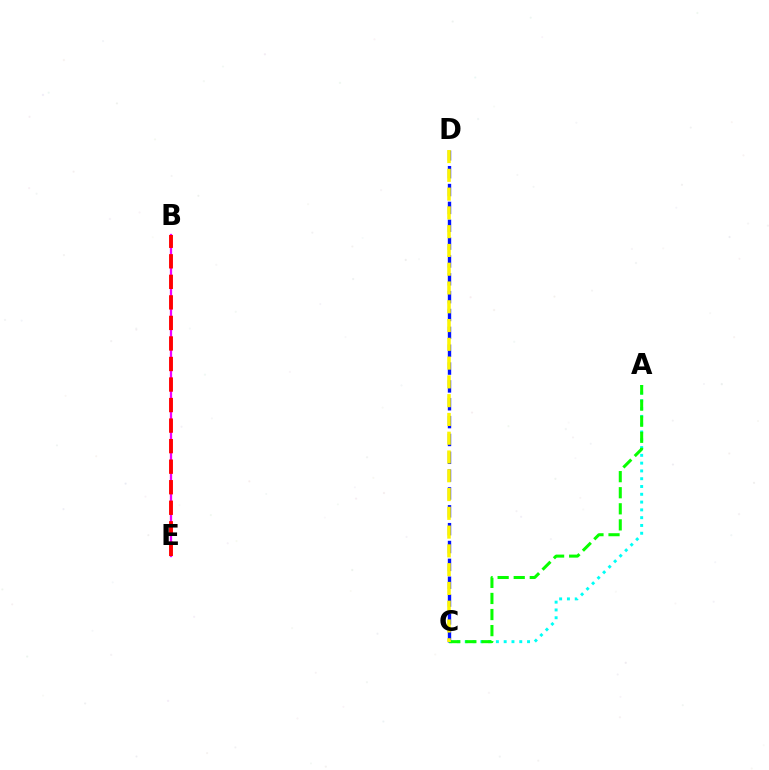{('B', 'E'): [{'color': '#ee00ff', 'line_style': 'solid', 'thickness': 1.64}, {'color': '#ff0000', 'line_style': 'dashed', 'thickness': 2.79}], ('C', 'D'): [{'color': '#0010ff', 'line_style': 'dashed', 'thickness': 2.42}, {'color': '#fcf500', 'line_style': 'dashed', 'thickness': 2.55}], ('A', 'C'): [{'color': '#00fff6', 'line_style': 'dotted', 'thickness': 2.12}, {'color': '#08ff00', 'line_style': 'dashed', 'thickness': 2.18}]}